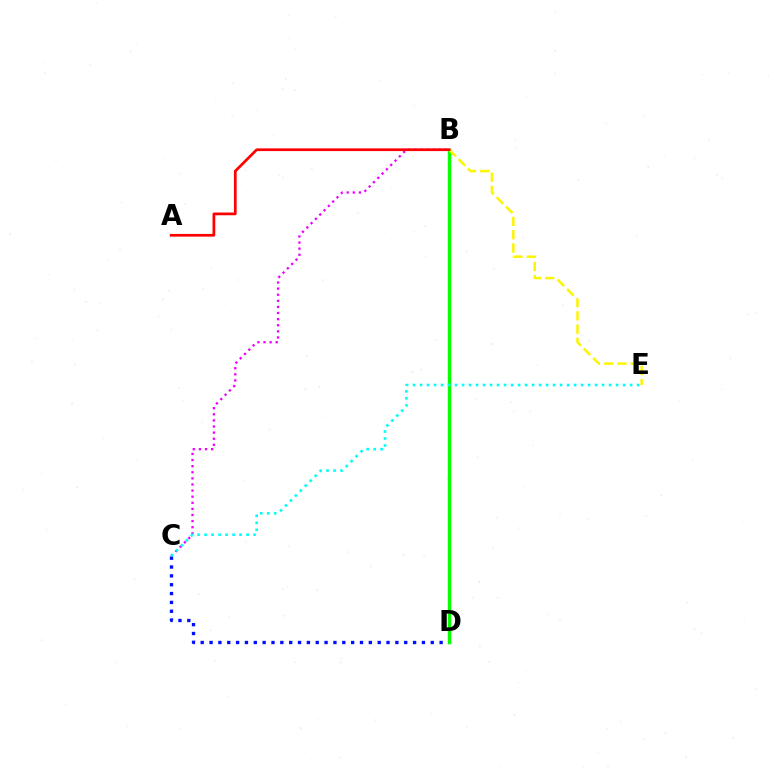{('B', 'C'): [{'color': '#ee00ff', 'line_style': 'dotted', 'thickness': 1.66}], ('C', 'D'): [{'color': '#0010ff', 'line_style': 'dotted', 'thickness': 2.4}], ('B', 'D'): [{'color': '#08ff00', 'line_style': 'solid', 'thickness': 2.47}], ('B', 'E'): [{'color': '#fcf500', 'line_style': 'dashed', 'thickness': 1.8}], ('C', 'E'): [{'color': '#00fff6', 'line_style': 'dotted', 'thickness': 1.9}], ('A', 'B'): [{'color': '#ff0000', 'line_style': 'solid', 'thickness': 1.95}]}